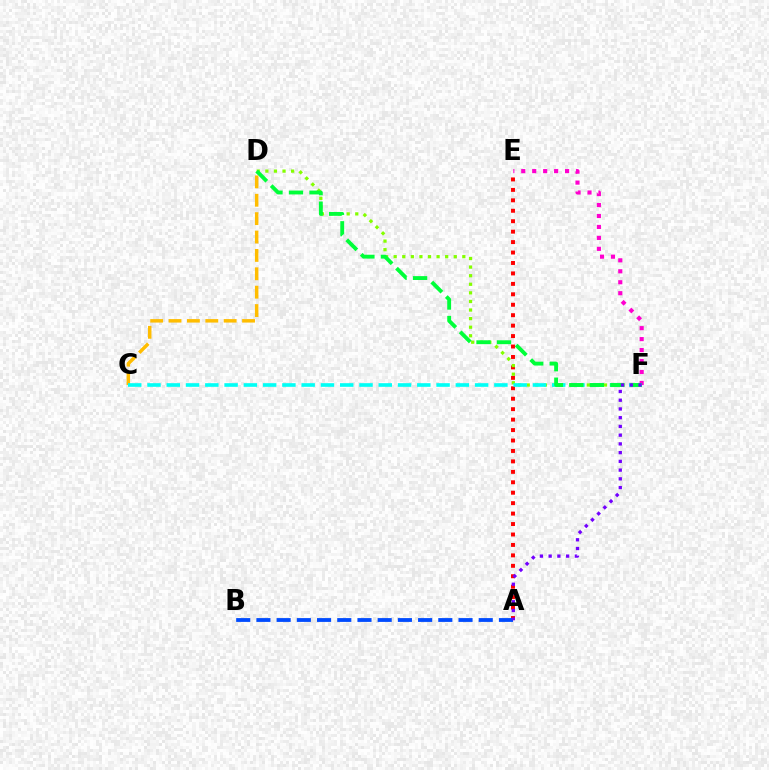{('A', 'E'): [{'color': '#ff0000', 'line_style': 'dotted', 'thickness': 2.84}], ('E', 'F'): [{'color': '#ff00cf', 'line_style': 'dotted', 'thickness': 2.98}], ('C', 'D'): [{'color': '#ffbd00', 'line_style': 'dashed', 'thickness': 2.5}], ('A', 'B'): [{'color': '#004bff', 'line_style': 'dashed', 'thickness': 2.75}], ('D', 'F'): [{'color': '#84ff00', 'line_style': 'dotted', 'thickness': 2.33}, {'color': '#00ff39', 'line_style': 'dashed', 'thickness': 2.79}], ('C', 'F'): [{'color': '#00fff6', 'line_style': 'dashed', 'thickness': 2.62}], ('A', 'F'): [{'color': '#7200ff', 'line_style': 'dotted', 'thickness': 2.37}]}